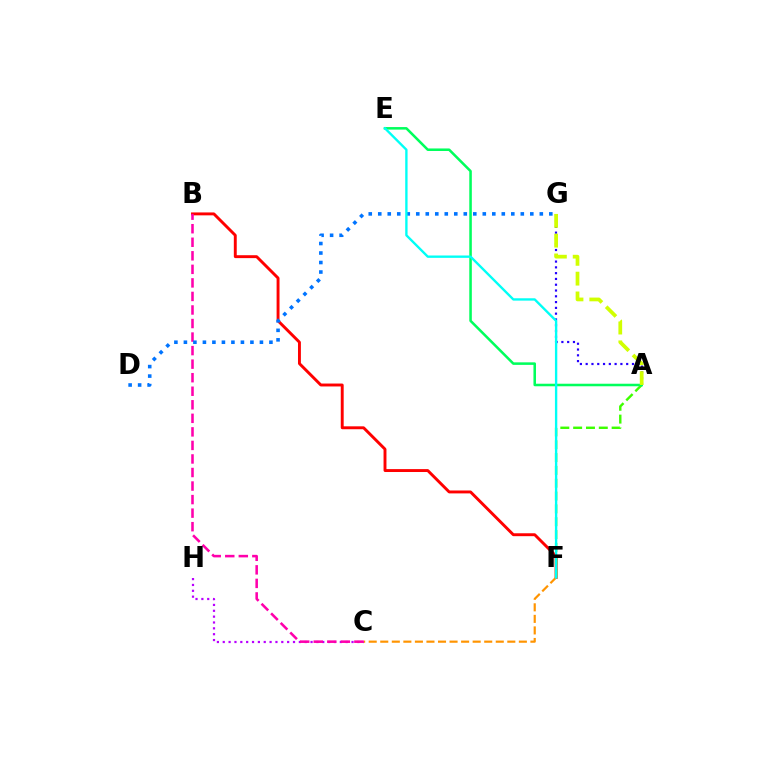{('B', 'F'): [{'color': '#ff0000', 'line_style': 'solid', 'thickness': 2.1}], ('A', 'F'): [{'color': '#3dff00', 'line_style': 'dashed', 'thickness': 1.74}], ('A', 'G'): [{'color': '#2500ff', 'line_style': 'dotted', 'thickness': 1.57}, {'color': '#d1ff00', 'line_style': 'dashed', 'thickness': 2.69}], ('C', 'H'): [{'color': '#b900ff', 'line_style': 'dotted', 'thickness': 1.59}], ('C', 'F'): [{'color': '#ff9400', 'line_style': 'dashed', 'thickness': 1.57}], ('B', 'C'): [{'color': '#ff00ac', 'line_style': 'dashed', 'thickness': 1.84}], ('D', 'G'): [{'color': '#0074ff', 'line_style': 'dotted', 'thickness': 2.58}], ('A', 'E'): [{'color': '#00ff5c', 'line_style': 'solid', 'thickness': 1.83}], ('E', 'F'): [{'color': '#00fff6', 'line_style': 'solid', 'thickness': 1.7}]}